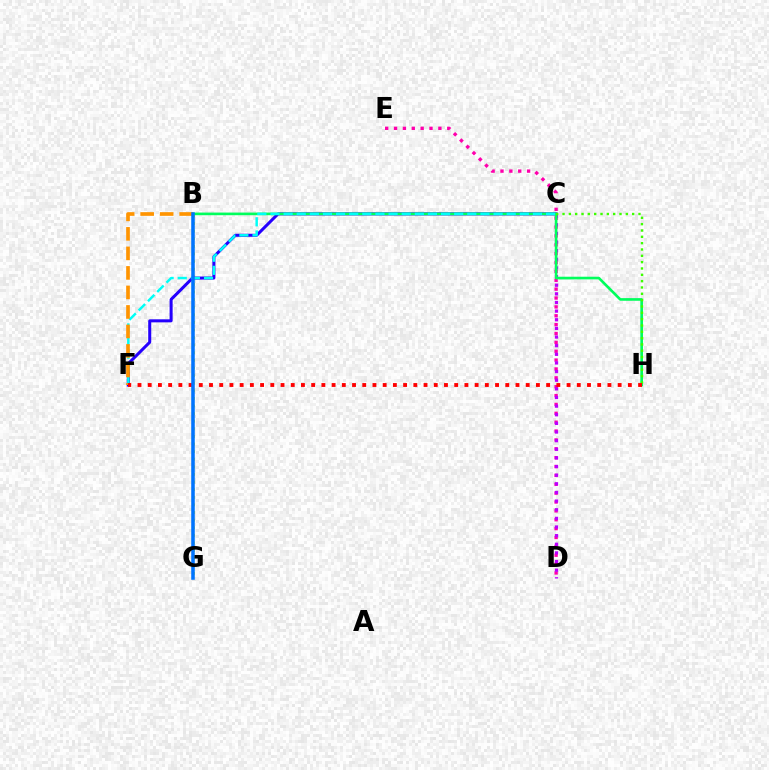{('D', 'E'): [{'color': '#ff00ac', 'line_style': 'dotted', 'thickness': 2.41}], ('B', 'G'): [{'color': '#d1ff00', 'line_style': 'dotted', 'thickness': 2.07}, {'color': '#0074ff', 'line_style': 'solid', 'thickness': 2.55}], ('C', 'F'): [{'color': '#2500ff', 'line_style': 'solid', 'thickness': 2.18}, {'color': '#00fff6', 'line_style': 'dashed', 'thickness': 1.78}], ('C', 'D'): [{'color': '#b900ff', 'line_style': 'dotted', 'thickness': 2.35}], ('B', 'H'): [{'color': '#00ff5c', 'line_style': 'solid', 'thickness': 1.91}], ('C', 'H'): [{'color': '#3dff00', 'line_style': 'dotted', 'thickness': 1.72}], ('B', 'F'): [{'color': '#ff9400', 'line_style': 'dashed', 'thickness': 2.65}], ('F', 'H'): [{'color': '#ff0000', 'line_style': 'dotted', 'thickness': 2.78}]}